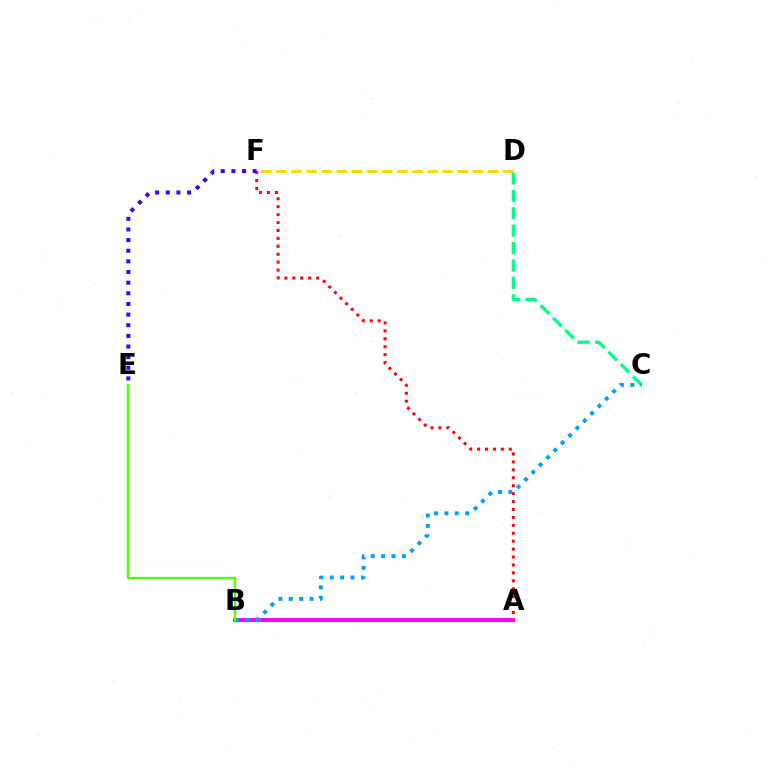{('A', 'F'): [{'color': '#ff0000', 'line_style': 'dotted', 'thickness': 2.15}], ('C', 'D'): [{'color': '#00ff86', 'line_style': 'dashed', 'thickness': 2.37}], ('A', 'B'): [{'color': '#ff00ed', 'line_style': 'solid', 'thickness': 2.8}], ('E', 'F'): [{'color': '#3700ff', 'line_style': 'dotted', 'thickness': 2.89}], ('D', 'F'): [{'color': '#ffd500', 'line_style': 'dashed', 'thickness': 2.06}], ('B', 'C'): [{'color': '#009eff', 'line_style': 'dotted', 'thickness': 2.82}], ('B', 'E'): [{'color': '#4fff00', 'line_style': 'solid', 'thickness': 1.68}]}